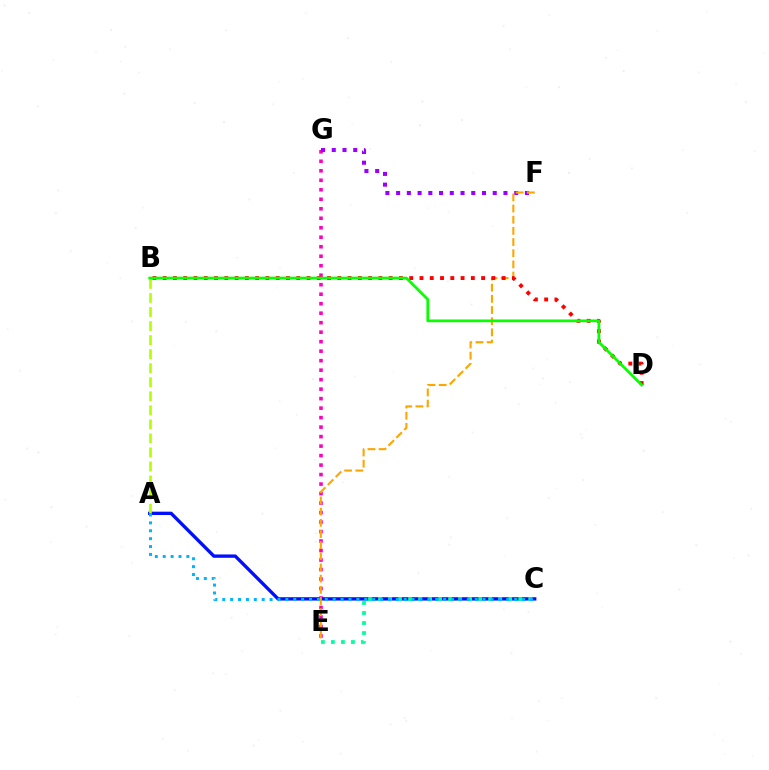{('E', 'G'): [{'color': '#ff00bd', 'line_style': 'dotted', 'thickness': 2.58}], ('A', 'C'): [{'color': '#0010ff', 'line_style': 'solid', 'thickness': 2.4}, {'color': '#00b5ff', 'line_style': 'dotted', 'thickness': 2.14}], ('F', 'G'): [{'color': '#9b00ff', 'line_style': 'dotted', 'thickness': 2.92}], ('C', 'E'): [{'color': '#00ff9d', 'line_style': 'dotted', 'thickness': 2.72}], ('E', 'F'): [{'color': '#ffa500', 'line_style': 'dashed', 'thickness': 1.52}], ('B', 'D'): [{'color': '#ff0000', 'line_style': 'dotted', 'thickness': 2.79}, {'color': '#08ff00', 'line_style': 'solid', 'thickness': 1.97}], ('A', 'B'): [{'color': '#b3ff00', 'line_style': 'dashed', 'thickness': 1.91}]}